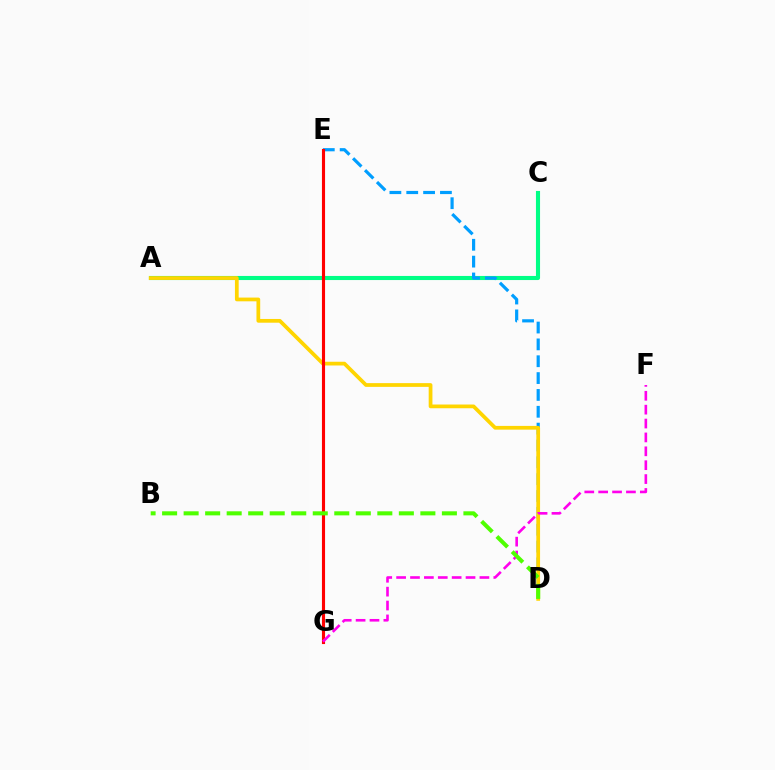{('A', 'C'): [{'color': '#00ff86', 'line_style': 'solid', 'thickness': 2.95}], ('D', 'E'): [{'color': '#009eff', 'line_style': 'dashed', 'thickness': 2.29}], ('A', 'D'): [{'color': '#ffd500', 'line_style': 'solid', 'thickness': 2.69}], ('E', 'G'): [{'color': '#3700ff', 'line_style': 'solid', 'thickness': 1.98}, {'color': '#ff0000', 'line_style': 'solid', 'thickness': 2.24}], ('F', 'G'): [{'color': '#ff00ed', 'line_style': 'dashed', 'thickness': 1.89}], ('B', 'D'): [{'color': '#4fff00', 'line_style': 'dashed', 'thickness': 2.92}]}